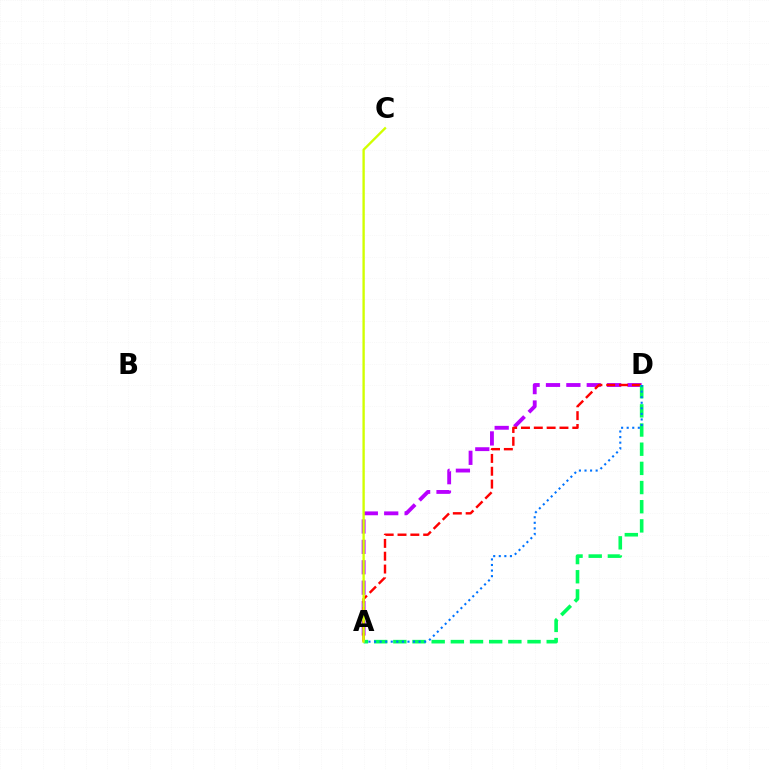{('A', 'D'): [{'color': '#b900ff', 'line_style': 'dashed', 'thickness': 2.77}, {'color': '#ff0000', 'line_style': 'dashed', 'thickness': 1.74}, {'color': '#00ff5c', 'line_style': 'dashed', 'thickness': 2.6}, {'color': '#0074ff', 'line_style': 'dotted', 'thickness': 1.51}], ('A', 'C'): [{'color': '#d1ff00', 'line_style': 'solid', 'thickness': 1.69}]}